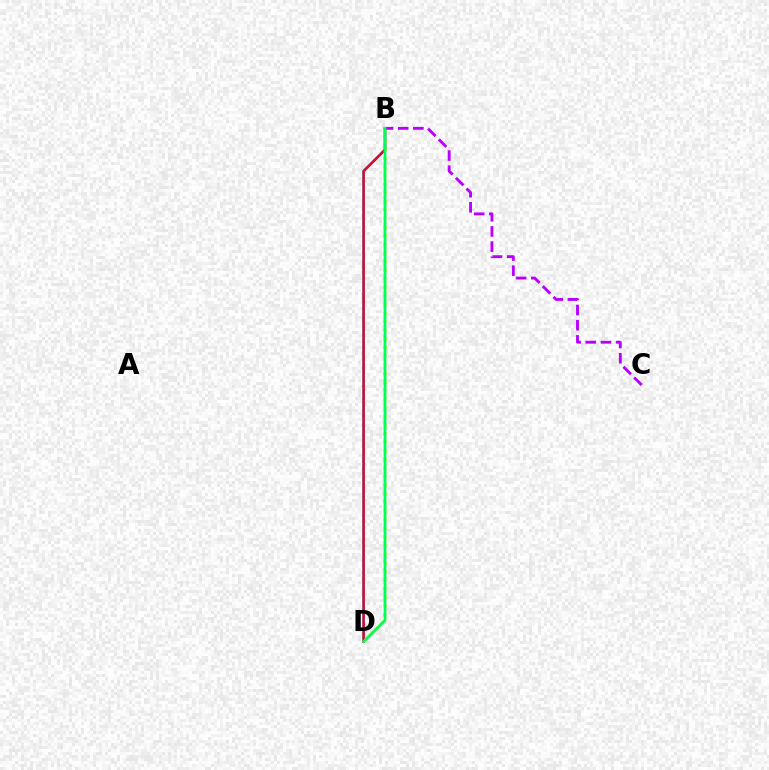{('B', 'D'): [{'color': '#0074ff', 'line_style': 'solid', 'thickness': 1.81}, {'color': '#d1ff00', 'line_style': 'dotted', 'thickness': 2.34}, {'color': '#ff0000', 'line_style': 'solid', 'thickness': 1.65}, {'color': '#00ff5c', 'line_style': 'solid', 'thickness': 1.99}], ('B', 'C'): [{'color': '#b900ff', 'line_style': 'dashed', 'thickness': 2.06}]}